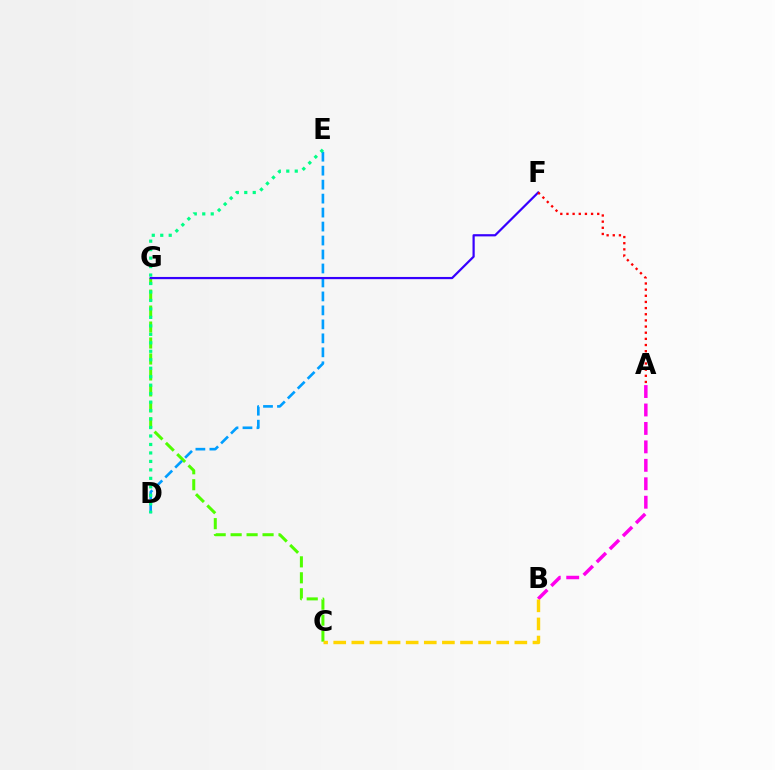{('A', 'B'): [{'color': '#ff00ed', 'line_style': 'dashed', 'thickness': 2.51}], ('C', 'G'): [{'color': '#4fff00', 'line_style': 'dashed', 'thickness': 2.17}], ('D', 'E'): [{'color': '#009eff', 'line_style': 'dashed', 'thickness': 1.9}, {'color': '#00ff86', 'line_style': 'dotted', 'thickness': 2.3}], ('B', 'C'): [{'color': '#ffd500', 'line_style': 'dashed', 'thickness': 2.46}], ('F', 'G'): [{'color': '#3700ff', 'line_style': 'solid', 'thickness': 1.59}], ('A', 'F'): [{'color': '#ff0000', 'line_style': 'dotted', 'thickness': 1.67}]}